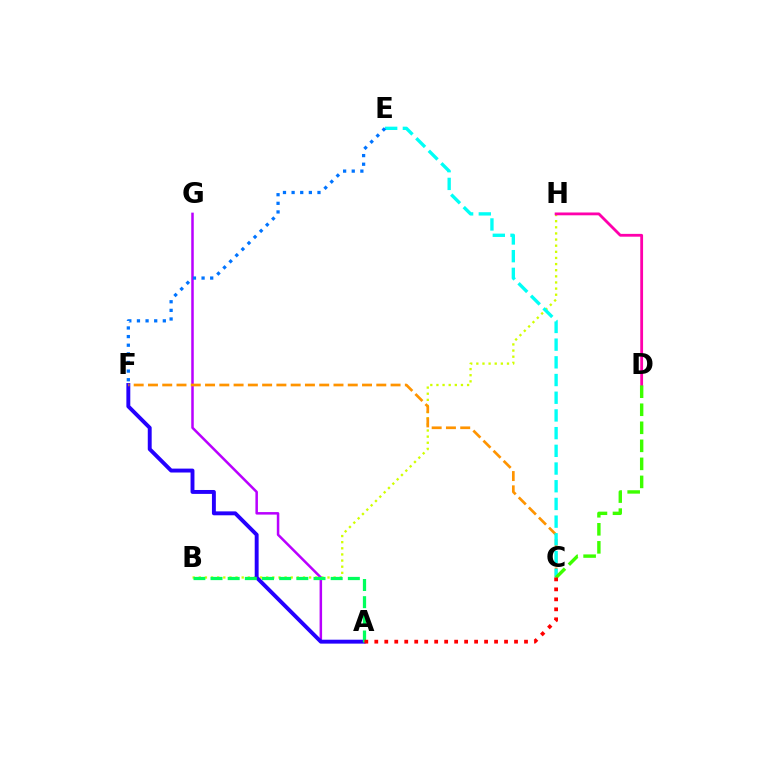{('B', 'H'): [{'color': '#d1ff00', 'line_style': 'dotted', 'thickness': 1.67}], ('A', 'G'): [{'color': '#b900ff', 'line_style': 'solid', 'thickness': 1.81}], ('A', 'F'): [{'color': '#2500ff', 'line_style': 'solid', 'thickness': 2.81}], ('A', 'B'): [{'color': '#00ff5c', 'line_style': 'dashed', 'thickness': 2.33}], ('C', 'F'): [{'color': '#ff9400', 'line_style': 'dashed', 'thickness': 1.94}], ('C', 'E'): [{'color': '#00fff6', 'line_style': 'dashed', 'thickness': 2.4}], ('E', 'F'): [{'color': '#0074ff', 'line_style': 'dotted', 'thickness': 2.34}], ('D', 'H'): [{'color': '#ff00ac', 'line_style': 'solid', 'thickness': 2.02}], ('C', 'D'): [{'color': '#3dff00', 'line_style': 'dashed', 'thickness': 2.45}], ('A', 'C'): [{'color': '#ff0000', 'line_style': 'dotted', 'thickness': 2.71}]}